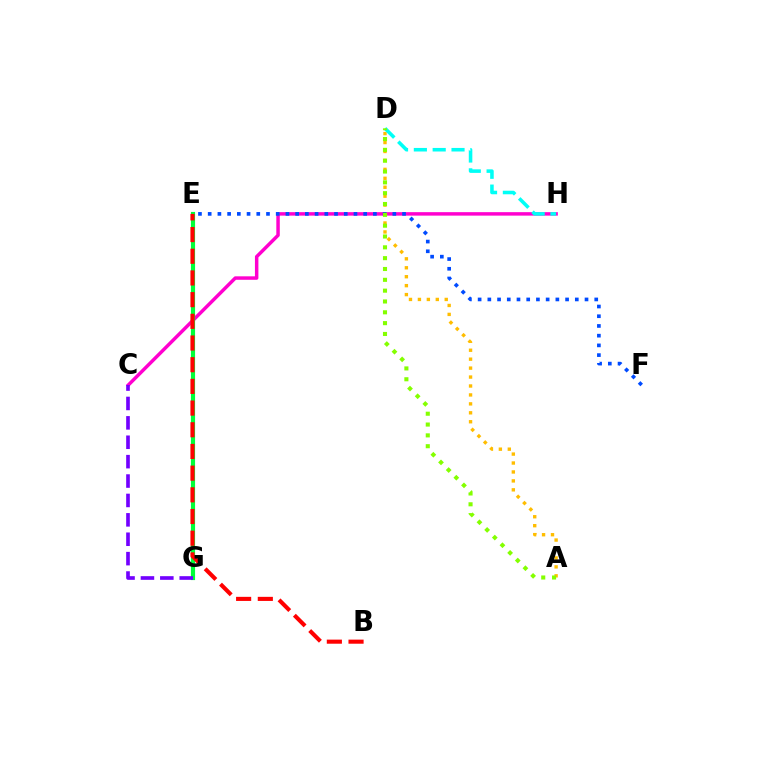{('A', 'D'): [{'color': '#ffbd00', 'line_style': 'dotted', 'thickness': 2.43}, {'color': '#84ff00', 'line_style': 'dotted', 'thickness': 2.94}], ('C', 'H'): [{'color': '#ff00cf', 'line_style': 'solid', 'thickness': 2.5}], ('E', 'G'): [{'color': '#00ff39', 'line_style': 'solid', 'thickness': 2.99}], ('C', 'G'): [{'color': '#7200ff', 'line_style': 'dashed', 'thickness': 2.64}], ('B', 'E'): [{'color': '#ff0000', 'line_style': 'dashed', 'thickness': 2.95}], ('D', 'H'): [{'color': '#00fff6', 'line_style': 'dashed', 'thickness': 2.56}], ('E', 'F'): [{'color': '#004bff', 'line_style': 'dotted', 'thickness': 2.64}]}